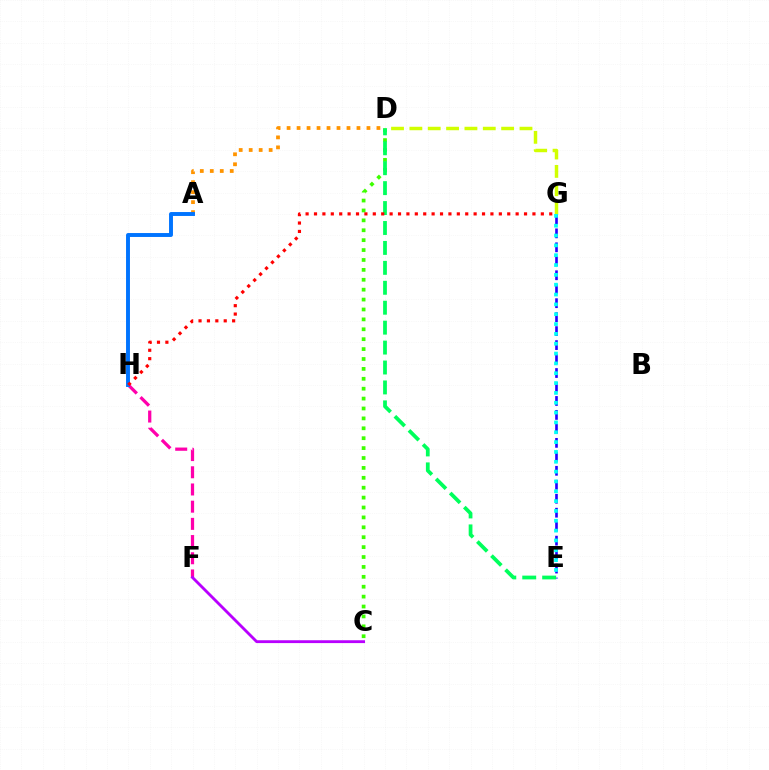{('D', 'G'): [{'color': '#d1ff00', 'line_style': 'dashed', 'thickness': 2.49}], ('F', 'H'): [{'color': '#ff00ac', 'line_style': 'dashed', 'thickness': 2.34}], ('E', 'G'): [{'color': '#2500ff', 'line_style': 'dashed', 'thickness': 1.9}, {'color': '#00fff6', 'line_style': 'dotted', 'thickness': 2.67}], ('C', 'F'): [{'color': '#b900ff', 'line_style': 'solid', 'thickness': 2.05}], ('A', 'D'): [{'color': '#ff9400', 'line_style': 'dotted', 'thickness': 2.71}], ('C', 'D'): [{'color': '#3dff00', 'line_style': 'dotted', 'thickness': 2.69}], ('A', 'H'): [{'color': '#0074ff', 'line_style': 'solid', 'thickness': 2.82}], ('D', 'E'): [{'color': '#00ff5c', 'line_style': 'dashed', 'thickness': 2.71}], ('G', 'H'): [{'color': '#ff0000', 'line_style': 'dotted', 'thickness': 2.28}]}